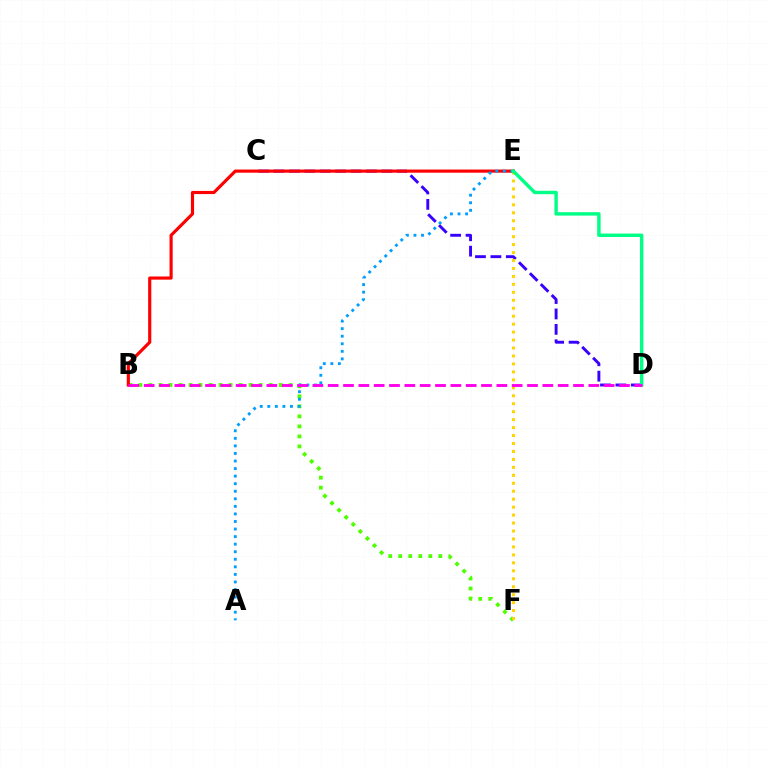{('B', 'F'): [{'color': '#4fff00', 'line_style': 'dotted', 'thickness': 2.72}], ('C', 'D'): [{'color': '#3700ff', 'line_style': 'dashed', 'thickness': 2.09}], ('B', 'E'): [{'color': '#ff0000', 'line_style': 'solid', 'thickness': 2.27}], ('E', 'F'): [{'color': '#ffd500', 'line_style': 'dotted', 'thickness': 2.16}], ('A', 'E'): [{'color': '#009eff', 'line_style': 'dotted', 'thickness': 2.05}], ('D', 'E'): [{'color': '#00ff86', 'line_style': 'solid', 'thickness': 2.46}], ('B', 'D'): [{'color': '#ff00ed', 'line_style': 'dashed', 'thickness': 2.08}]}